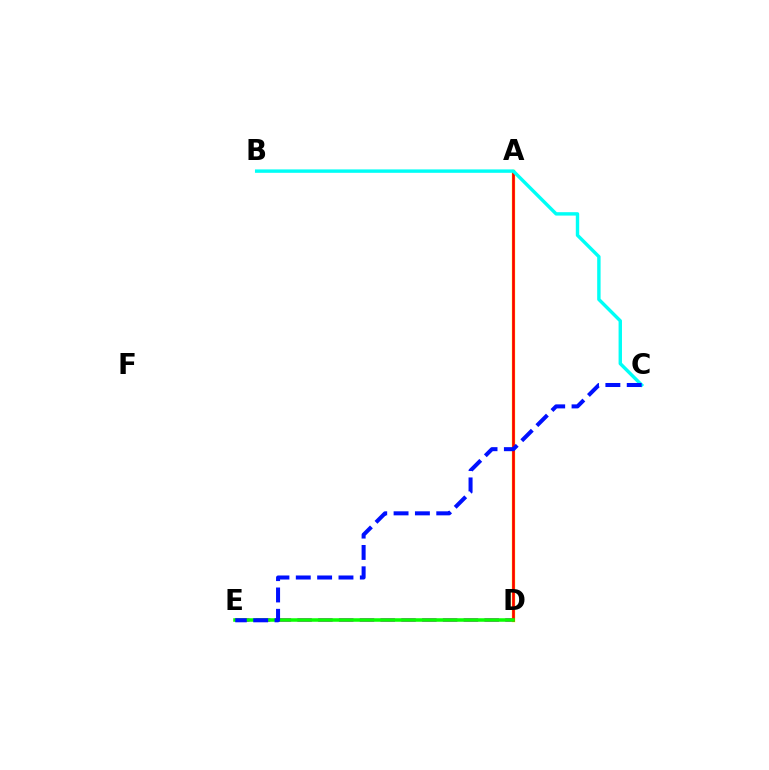{('D', 'E'): [{'color': '#ee00ff', 'line_style': 'dashed', 'thickness': 2.82}, {'color': '#08ff00', 'line_style': 'solid', 'thickness': 2.53}], ('A', 'D'): [{'color': '#fcf500', 'line_style': 'solid', 'thickness': 2.44}, {'color': '#ff0000', 'line_style': 'solid', 'thickness': 1.92}], ('B', 'C'): [{'color': '#00fff6', 'line_style': 'solid', 'thickness': 2.45}], ('C', 'E'): [{'color': '#0010ff', 'line_style': 'dashed', 'thickness': 2.9}]}